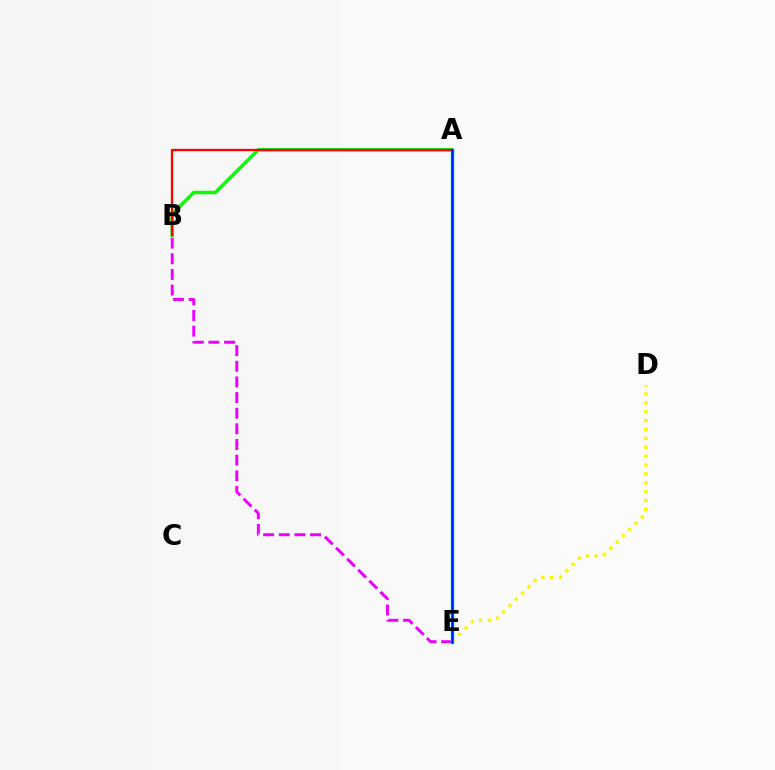{('A', 'B'): [{'color': '#08ff00', 'line_style': 'solid', 'thickness': 2.49}, {'color': '#ff0000', 'line_style': 'solid', 'thickness': 1.66}], ('B', 'E'): [{'color': '#ee00ff', 'line_style': 'dashed', 'thickness': 2.13}], ('A', 'E'): [{'color': '#00fff6', 'line_style': 'solid', 'thickness': 2.52}, {'color': '#0010ff', 'line_style': 'solid', 'thickness': 1.8}], ('D', 'E'): [{'color': '#fcf500', 'line_style': 'dotted', 'thickness': 2.41}]}